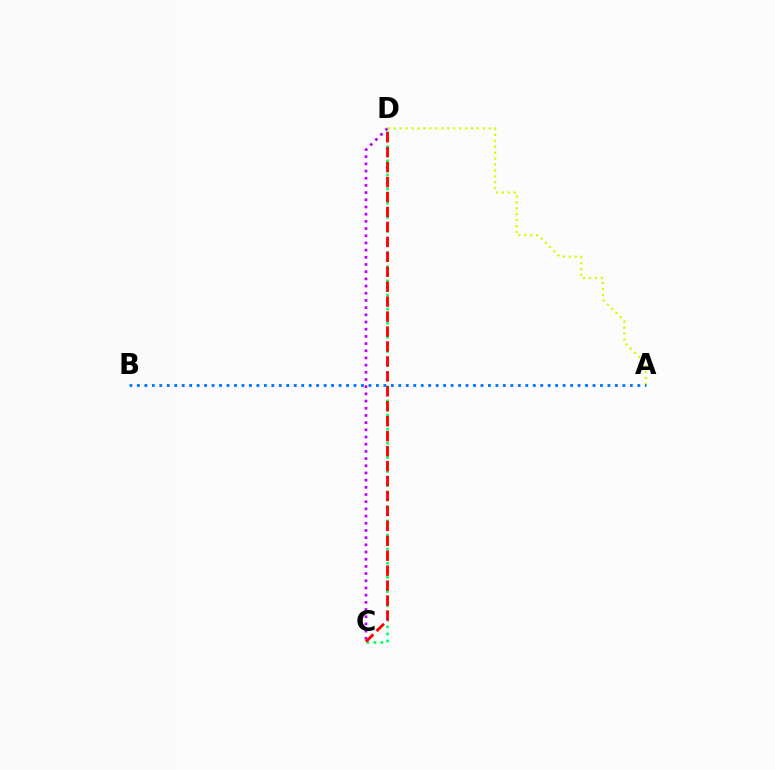{('C', 'D'): [{'color': '#b900ff', 'line_style': 'dotted', 'thickness': 1.95}, {'color': '#00ff5c', 'line_style': 'dotted', 'thickness': 1.92}, {'color': '#ff0000', 'line_style': 'dashed', 'thickness': 2.03}], ('A', 'D'): [{'color': '#d1ff00', 'line_style': 'dotted', 'thickness': 1.61}], ('A', 'B'): [{'color': '#0074ff', 'line_style': 'dotted', 'thickness': 2.03}]}